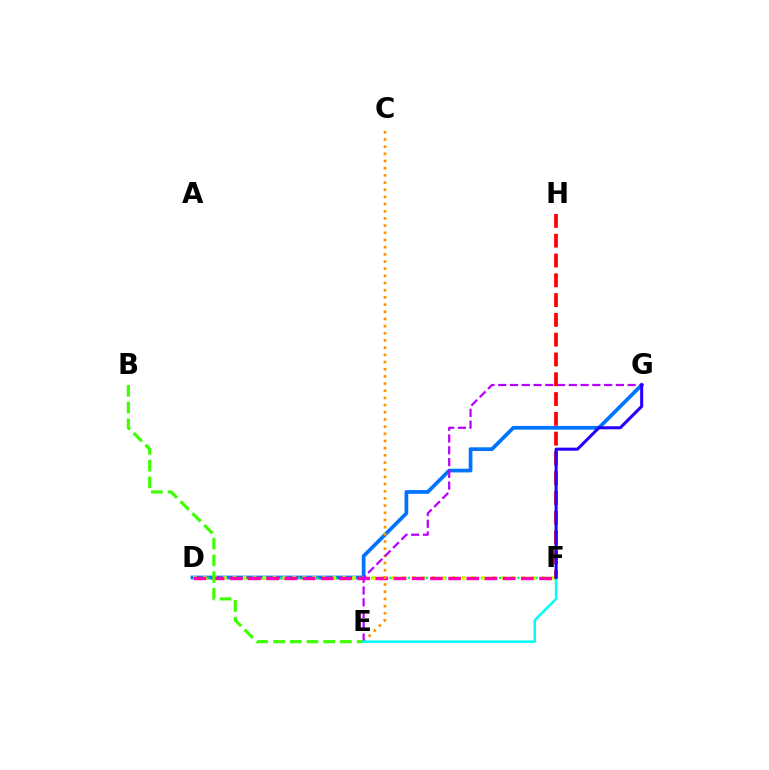{('D', 'G'): [{'color': '#0074ff', 'line_style': 'solid', 'thickness': 2.69}], ('D', 'F'): [{'color': '#00ff5c', 'line_style': 'dotted', 'thickness': 1.65}, {'color': '#d1ff00', 'line_style': 'dotted', 'thickness': 2.7}, {'color': '#ff00ac', 'line_style': 'dashed', 'thickness': 2.47}], ('C', 'E'): [{'color': '#ff9400', 'line_style': 'dotted', 'thickness': 1.95}], ('B', 'E'): [{'color': '#3dff00', 'line_style': 'dashed', 'thickness': 2.27}], ('F', 'H'): [{'color': '#ff0000', 'line_style': 'dashed', 'thickness': 2.69}], ('E', 'G'): [{'color': '#b900ff', 'line_style': 'dashed', 'thickness': 1.6}], ('E', 'F'): [{'color': '#00fff6', 'line_style': 'solid', 'thickness': 1.8}], ('F', 'G'): [{'color': '#2500ff', 'line_style': 'solid', 'thickness': 2.19}]}